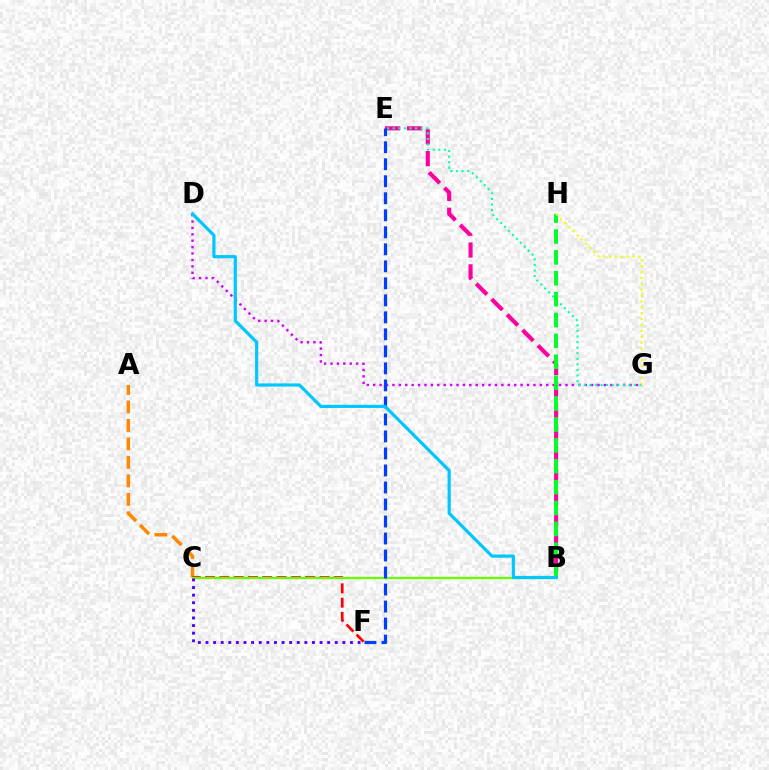{('D', 'G'): [{'color': '#d600ff', 'line_style': 'dotted', 'thickness': 1.74}], ('A', 'C'): [{'color': '#ff8800', 'line_style': 'dashed', 'thickness': 2.51}], ('B', 'E'): [{'color': '#ff00a0', 'line_style': 'dashed', 'thickness': 2.96}], ('C', 'F'): [{'color': '#ff0000', 'line_style': 'dashed', 'thickness': 1.94}, {'color': '#4f00ff', 'line_style': 'dotted', 'thickness': 2.07}], ('B', 'C'): [{'color': '#66ff00', 'line_style': 'solid', 'thickness': 1.64}], ('E', 'G'): [{'color': '#00ffaf', 'line_style': 'dotted', 'thickness': 1.52}], ('E', 'F'): [{'color': '#003fff', 'line_style': 'dashed', 'thickness': 2.31}], ('B', 'H'): [{'color': '#00ff27', 'line_style': 'dashed', 'thickness': 2.84}], ('B', 'D'): [{'color': '#00c7ff', 'line_style': 'solid', 'thickness': 2.29}], ('G', 'H'): [{'color': '#eeff00', 'line_style': 'dotted', 'thickness': 1.6}]}